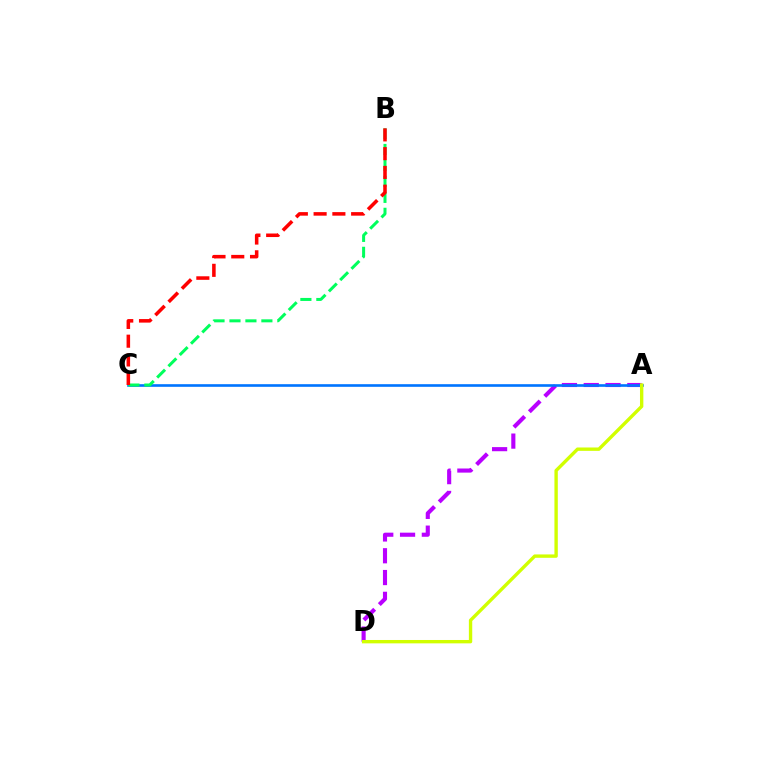{('A', 'D'): [{'color': '#b900ff', 'line_style': 'dashed', 'thickness': 2.96}, {'color': '#d1ff00', 'line_style': 'solid', 'thickness': 2.42}], ('A', 'C'): [{'color': '#0074ff', 'line_style': 'solid', 'thickness': 1.9}], ('B', 'C'): [{'color': '#00ff5c', 'line_style': 'dashed', 'thickness': 2.17}, {'color': '#ff0000', 'line_style': 'dashed', 'thickness': 2.55}]}